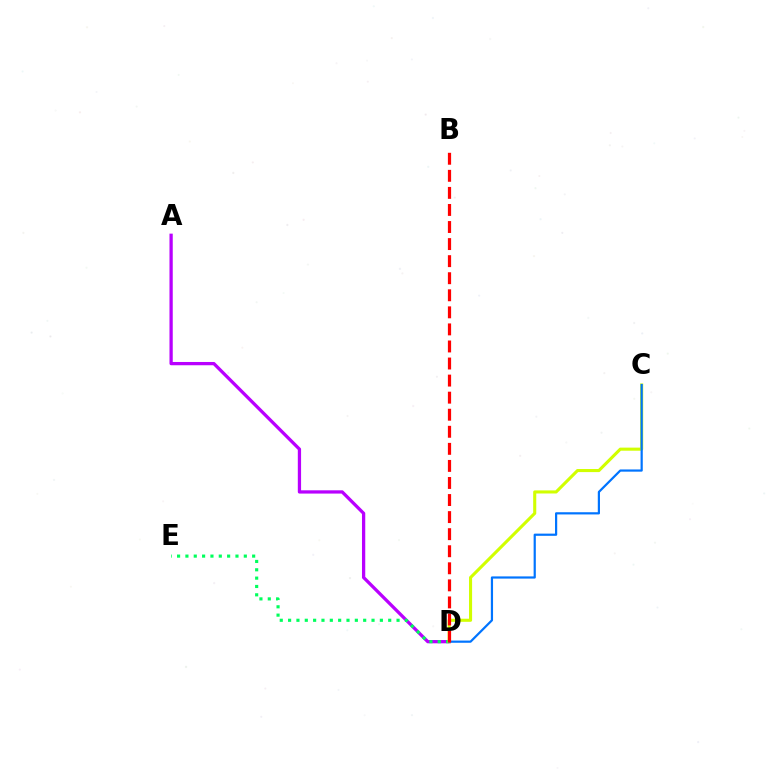{('A', 'D'): [{'color': '#b900ff', 'line_style': 'solid', 'thickness': 2.36}], ('D', 'E'): [{'color': '#00ff5c', 'line_style': 'dotted', 'thickness': 2.27}], ('C', 'D'): [{'color': '#d1ff00', 'line_style': 'solid', 'thickness': 2.22}, {'color': '#0074ff', 'line_style': 'solid', 'thickness': 1.59}], ('B', 'D'): [{'color': '#ff0000', 'line_style': 'dashed', 'thickness': 2.32}]}